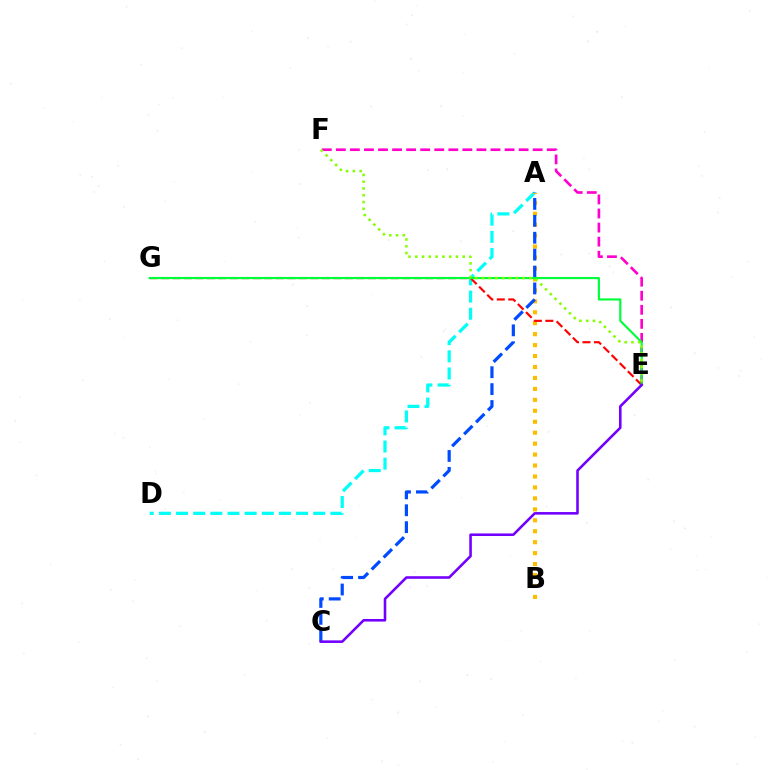{('A', 'D'): [{'color': '#00fff6', 'line_style': 'dashed', 'thickness': 2.33}], ('A', 'B'): [{'color': '#ffbd00', 'line_style': 'dotted', 'thickness': 2.97}], ('A', 'C'): [{'color': '#004bff', 'line_style': 'dashed', 'thickness': 2.3}], ('E', 'F'): [{'color': '#ff00cf', 'line_style': 'dashed', 'thickness': 1.91}, {'color': '#84ff00', 'line_style': 'dotted', 'thickness': 1.84}], ('E', 'G'): [{'color': '#ff0000', 'line_style': 'dashed', 'thickness': 1.56}, {'color': '#00ff39', 'line_style': 'solid', 'thickness': 1.56}], ('C', 'E'): [{'color': '#7200ff', 'line_style': 'solid', 'thickness': 1.86}]}